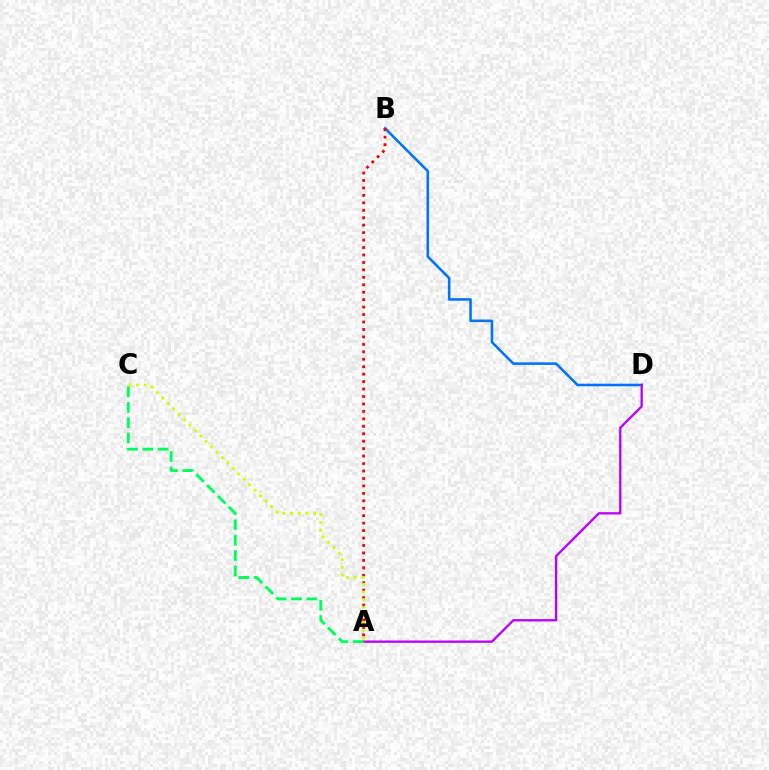{('B', 'D'): [{'color': '#0074ff', 'line_style': 'solid', 'thickness': 1.85}], ('A', 'D'): [{'color': '#b900ff', 'line_style': 'solid', 'thickness': 1.67}], ('A', 'B'): [{'color': '#ff0000', 'line_style': 'dotted', 'thickness': 2.02}], ('A', 'C'): [{'color': '#d1ff00', 'line_style': 'dotted', 'thickness': 2.09}, {'color': '#00ff5c', 'line_style': 'dashed', 'thickness': 2.08}]}